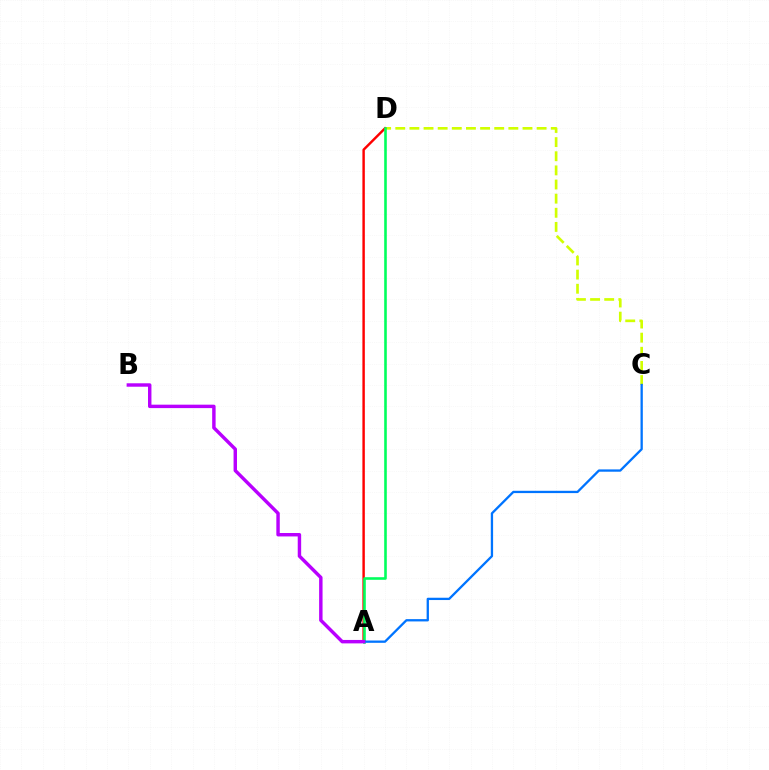{('C', 'D'): [{'color': '#d1ff00', 'line_style': 'dashed', 'thickness': 1.92}], ('A', 'D'): [{'color': '#ff0000', 'line_style': 'solid', 'thickness': 1.75}, {'color': '#00ff5c', 'line_style': 'solid', 'thickness': 1.88}], ('A', 'C'): [{'color': '#0074ff', 'line_style': 'solid', 'thickness': 1.66}], ('A', 'B'): [{'color': '#b900ff', 'line_style': 'solid', 'thickness': 2.47}]}